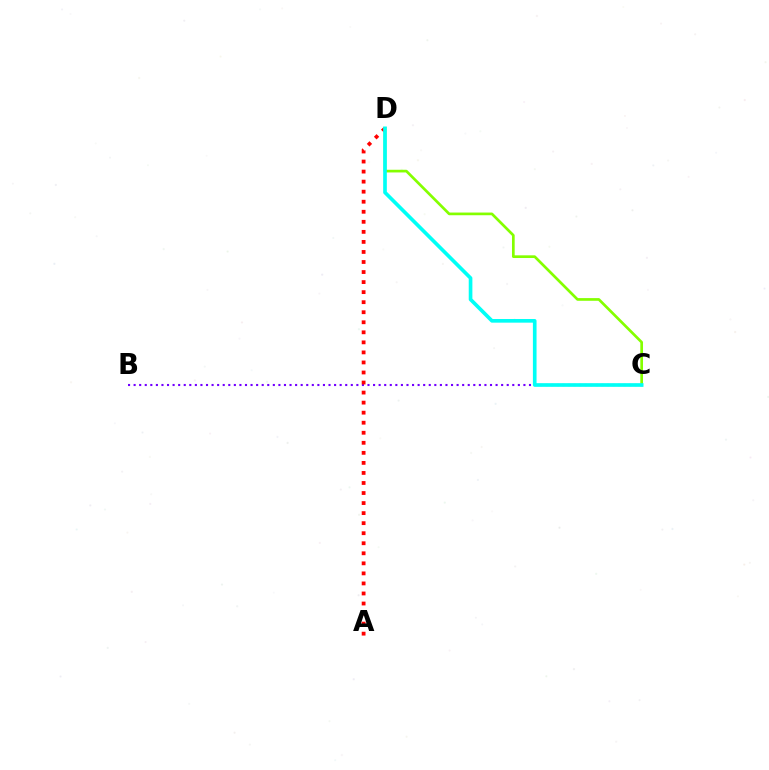{('B', 'C'): [{'color': '#7200ff', 'line_style': 'dotted', 'thickness': 1.51}], ('A', 'D'): [{'color': '#ff0000', 'line_style': 'dotted', 'thickness': 2.73}], ('C', 'D'): [{'color': '#84ff00', 'line_style': 'solid', 'thickness': 1.93}, {'color': '#00fff6', 'line_style': 'solid', 'thickness': 2.63}]}